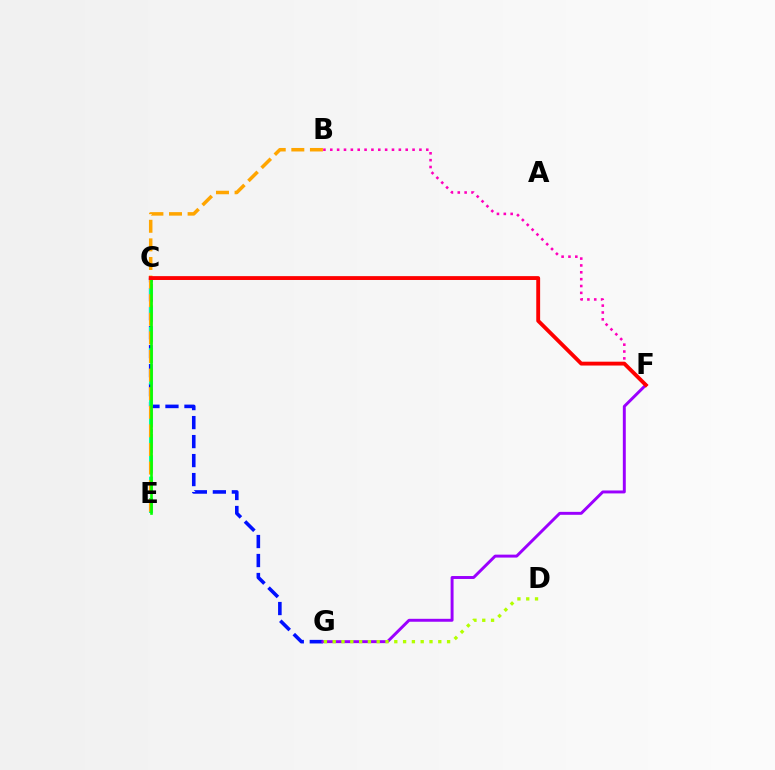{('C', 'E'): [{'color': '#00b5ff', 'line_style': 'dotted', 'thickness': 2.73}, {'color': '#00ff9d', 'line_style': 'dashed', 'thickness': 2.91}, {'color': '#08ff00', 'line_style': 'solid', 'thickness': 1.9}], ('C', 'G'): [{'color': '#0010ff', 'line_style': 'dashed', 'thickness': 2.58}], ('F', 'G'): [{'color': '#9b00ff', 'line_style': 'solid', 'thickness': 2.12}], ('D', 'G'): [{'color': '#b3ff00', 'line_style': 'dotted', 'thickness': 2.39}], ('B', 'E'): [{'color': '#ffa500', 'line_style': 'dashed', 'thickness': 2.53}], ('B', 'F'): [{'color': '#ff00bd', 'line_style': 'dotted', 'thickness': 1.86}], ('C', 'F'): [{'color': '#ff0000', 'line_style': 'solid', 'thickness': 2.78}]}